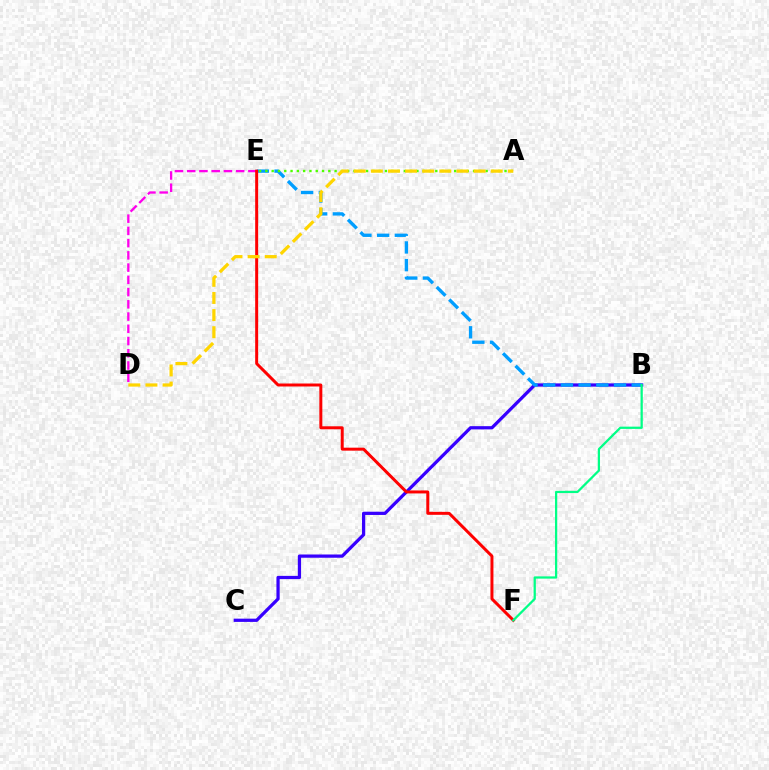{('B', 'C'): [{'color': '#3700ff', 'line_style': 'solid', 'thickness': 2.34}], ('B', 'E'): [{'color': '#009eff', 'line_style': 'dashed', 'thickness': 2.41}], ('D', 'E'): [{'color': '#ff00ed', 'line_style': 'dashed', 'thickness': 1.66}], ('A', 'E'): [{'color': '#4fff00', 'line_style': 'dotted', 'thickness': 1.71}], ('E', 'F'): [{'color': '#ff0000', 'line_style': 'solid', 'thickness': 2.15}], ('A', 'D'): [{'color': '#ffd500', 'line_style': 'dashed', 'thickness': 2.33}], ('B', 'F'): [{'color': '#00ff86', 'line_style': 'solid', 'thickness': 1.62}]}